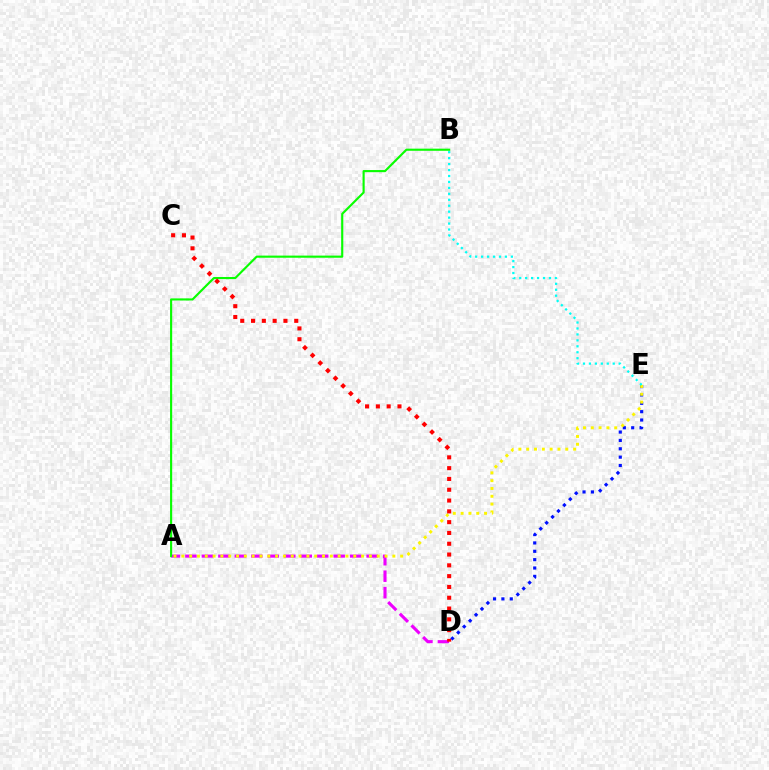{('A', 'D'): [{'color': '#ee00ff', 'line_style': 'dashed', 'thickness': 2.24}], ('D', 'E'): [{'color': '#0010ff', 'line_style': 'dotted', 'thickness': 2.27}], ('A', 'E'): [{'color': '#fcf500', 'line_style': 'dotted', 'thickness': 2.12}], ('A', 'B'): [{'color': '#08ff00', 'line_style': 'solid', 'thickness': 1.54}], ('B', 'E'): [{'color': '#00fff6', 'line_style': 'dotted', 'thickness': 1.62}], ('C', 'D'): [{'color': '#ff0000', 'line_style': 'dotted', 'thickness': 2.93}]}